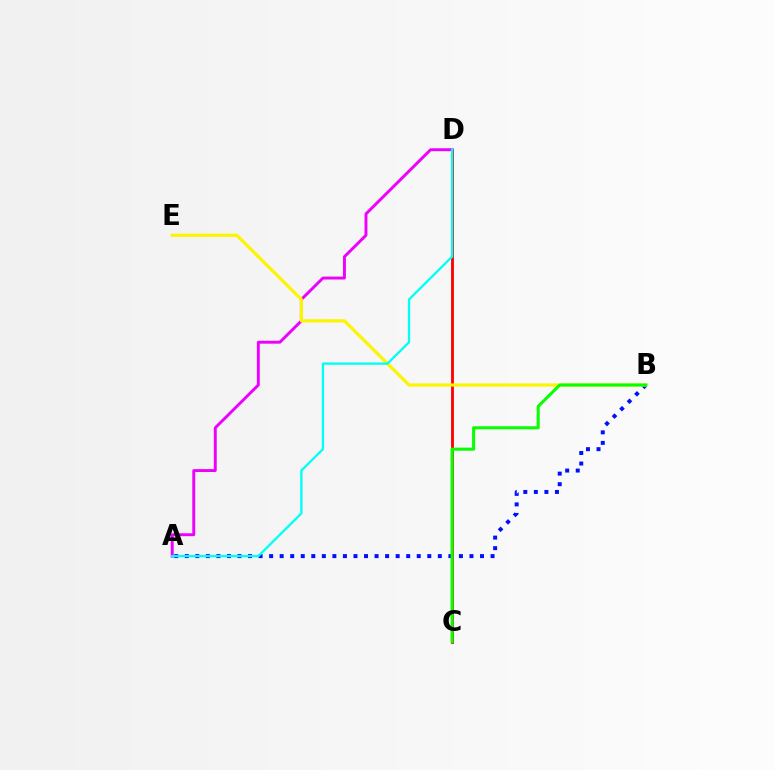{('C', 'D'): [{'color': '#ff0000', 'line_style': 'solid', 'thickness': 2.04}], ('A', 'B'): [{'color': '#0010ff', 'line_style': 'dotted', 'thickness': 2.86}], ('A', 'D'): [{'color': '#ee00ff', 'line_style': 'solid', 'thickness': 2.11}, {'color': '#00fff6', 'line_style': 'solid', 'thickness': 1.66}], ('B', 'E'): [{'color': '#fcf500', 'line_style': 'solid', 'thickness': 2.29}], ('B', 'C'): [{'color': '#08ff00', 'line_style': 'solid', 'thickness': 2.2}]}